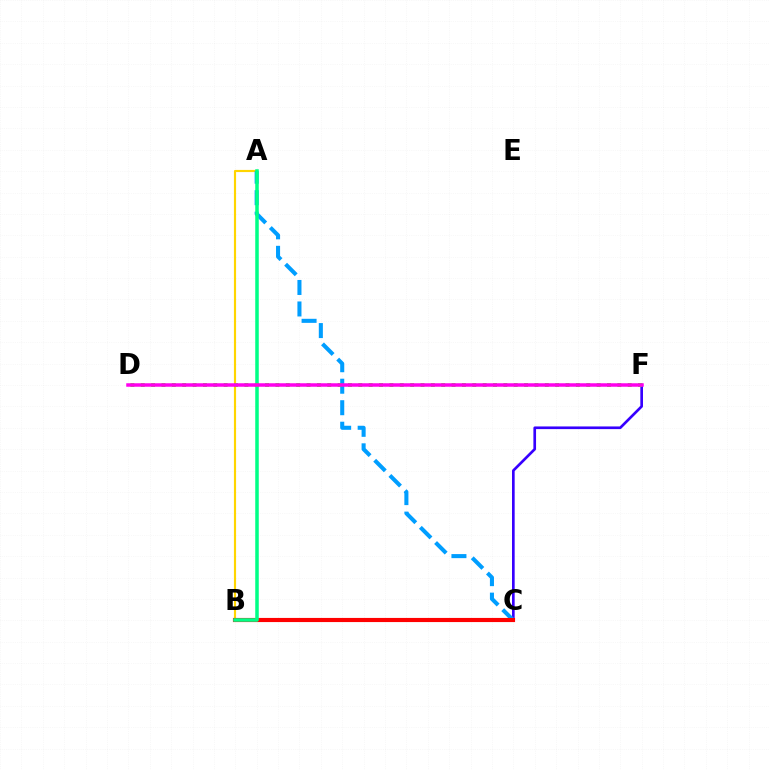{('A', 'B'): [{'color': '#ffd500', 'line_style': 'solid', 'thickness': 1.55}, {'color': '#00ff86', 'line_style': 'solid', 'thickness': 2.54}], ('C', 'F'): [{'color': '#3700ff', 'line_style': 'solid', 'thickness': 1.92}], ('A', 'C'): [{'color': '#009eff', 'line_style': 'dashed', 'thickness': 2.92}], ('B', 'C'): [{'color': '#ff0000', 'line_style': 'solid', 'thickness': 2.98}], ('D', 'F'): [{'color': '#4fff00', 'line_style': 'dotted', 'thickness': 2.81}, {'color': '#ff00ed', 'line_style': 'solid', 'thickness': 2.52}]}